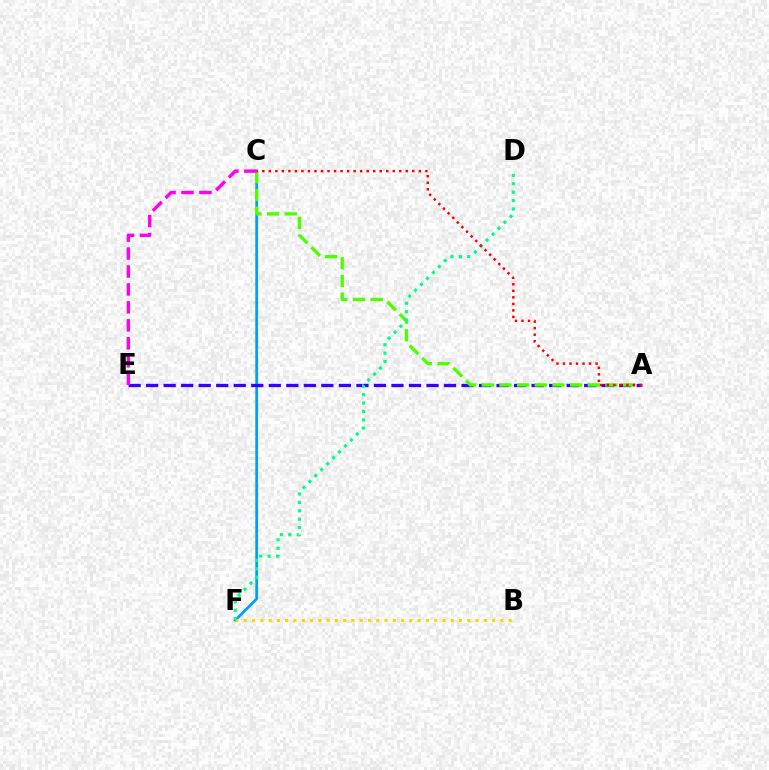{('C', 'F'): [{'color': '#009eff', 'line_style': 'solid', 'thickness': 1.99}], ('A', 'E'): [{'color': '#3700ff', 'line_style': 'dashed', 'thickness': 2.38}], ('A', 'C'): [{'color': '#4fff00', 'line_style': 'dashed', 'thickness': 2.4}, {'color': '#ff0000', 'line_style': 'dotted', 'thickness': 1.77}], ('B', 'F'): [{'color': '#ffd500', 'line_style': 'dotted', 'thickness': 2.25}], ('D', 'F'): [{'color': '#00ff86', 'line_style': 'dotted', 'thickness': 2.28}], ('C', 'E'): [{'color': '#ff00ed', 'line_style': 'dashed', 'thickness': 2.44}]}